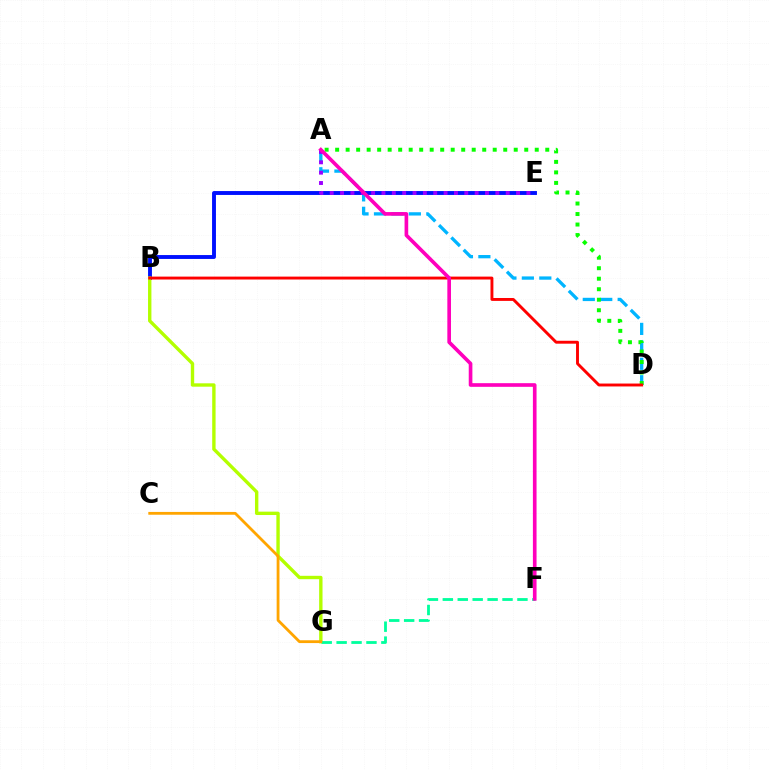{('B', 'E'): [{'color': '#0010ff', 'line_style': 'solid', 'thickness': 2.8}], ('B', 'G'): [{'color': '#b3ff00', 'line_style': 'solid', 'thickness': 2.43}], ('F', 'G'): [{'color': '#00ff9d', 'line_style': 'dashed', 'thickness': 2.03}], ('A', 'D'): [{'color': '#00b5ff', 'line_style': 'dashed', 'thickness': 2.37}, {'color': '#08ff00', 'line_style': 'dotted', 'thickness': 2.85}], ('A', 'E'): [{'color': '#9b00ff', 'line_style': 'dotted', 'thickness': 2.81}], ('B', 'D'): [{'color': '#ff0000', 'line_style': 'solid', 'thickness': 2.09}], ('A', 'F'): [{'color': '#ff00bd', 'line_style': 'solid', 'thickness': 2.63}], ('C', 'G'): [{'color': '#ffa500', 'line_style': 'solid', 'thickness': 2.02}]}